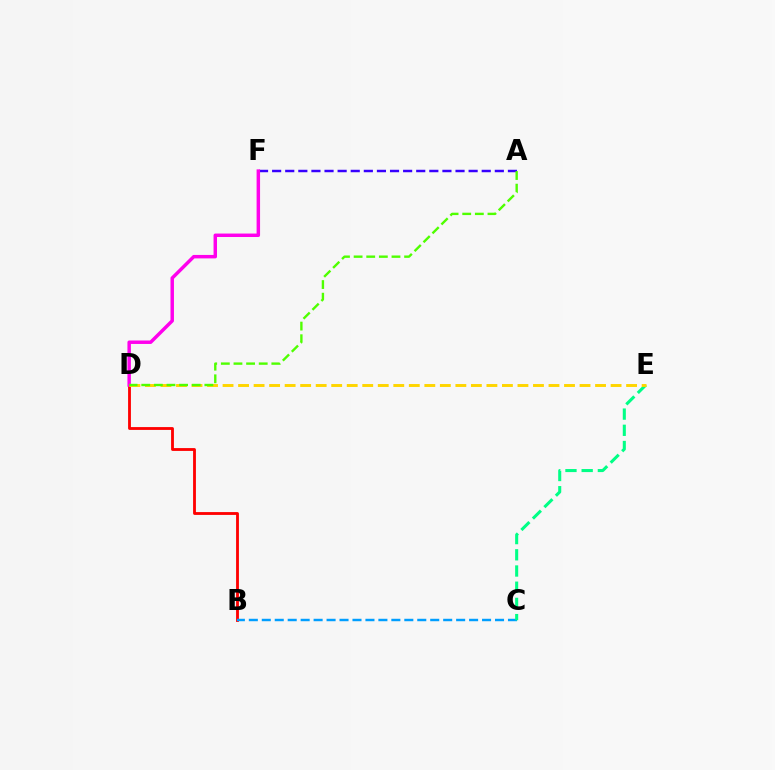{('A', 'F'): [{'color': '#3700ff', 'line_style': 'dashed', 'thickness': 1.78}], ('B', 'D'): [{'color': '#ff0000', 'line_style': 'solid', 'thickness': 2.04}], ('B', 'C'): [{'color': '#009eff', 'line_style': 'dashed', 'thickness': 1.76}], ('D', 'F'): [{'color': '#ff00ed', 'line_style': 'solid', 'thickness': 2.49}], ('C', 'E'): [{'color': '#00ff86', 'line_style': 'dashed', 'thickness': 2.2}], ('D', 'E'): [{'color': '#ffd500', 'line_style': 'dashed', 'thickness': 2.11}], ('A', 'D'): [{'color': '#4fff00', 'line_style': 'dashed', 'thickness': 1.72}]}